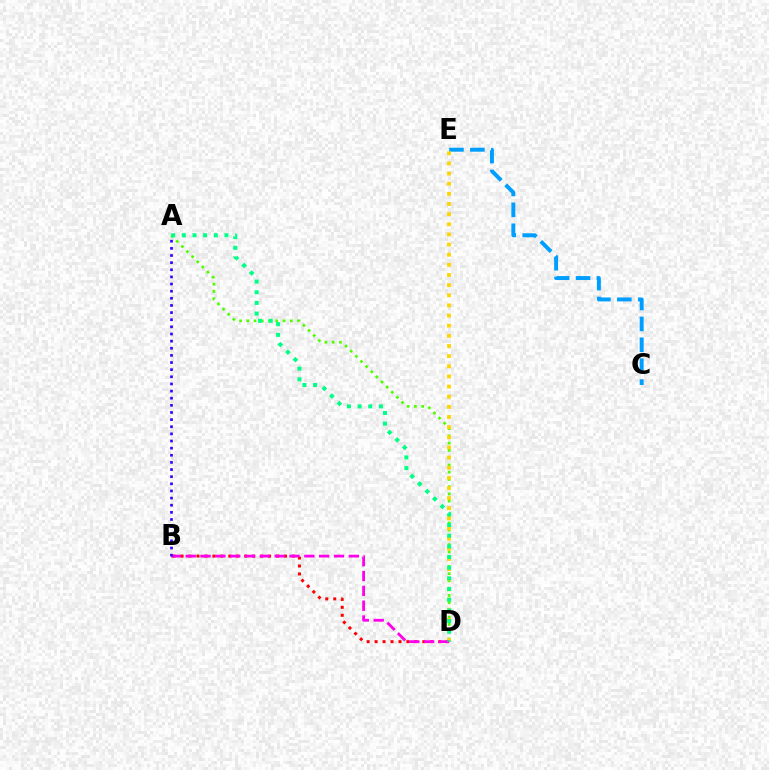{('A', 'D'): [{'color': '#4fff00', 'line_style': 'dotted', 'thickness': 1.97}, {'color': '#00ff86', 'line_style': 'dotted', 'thickness': 2.9}], ('C', 'E'): [{'color': '#009eff', 'line_style': 'dashed', 'thickness': 2.84}], ('B', 'D'): [{'color': '#ff0000', 'line_style': 'dotted', 'thickness': 2.16}, {'color': '#ff00ed', 'line_style': 'dashed', 'thickness': 2.01}], ('D', 'E'): [{'color': '#ffd500', 'line_style': 'dotted', 'thickness': 2.76}], ('A', 'B'): [{'color': '#3700ff', 'line_style': 'dotted', 'thickness': 1.94}]}